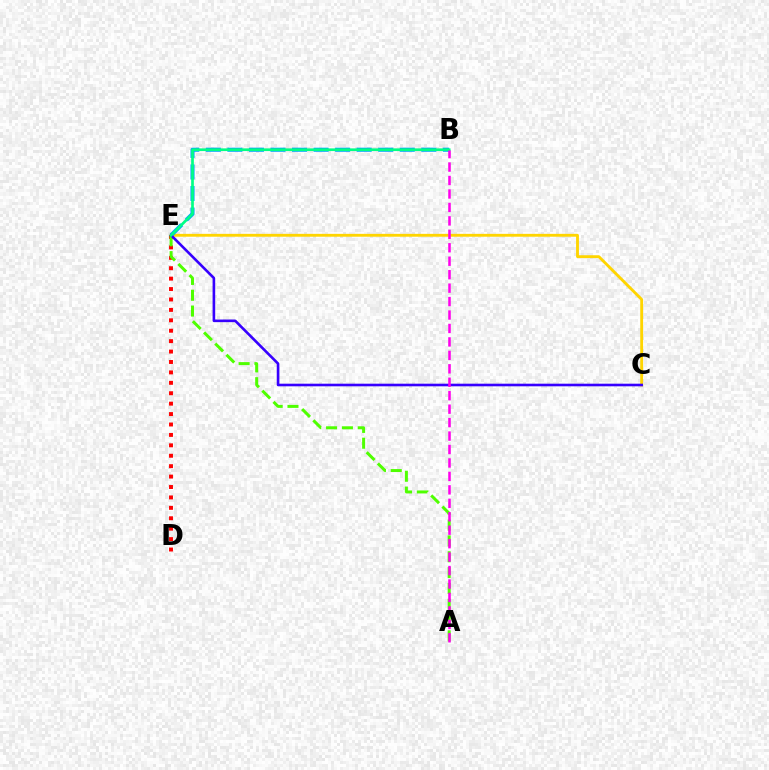{('C', 'E'): [{'color': '#ffd500', 'line_style': 'solid', 'thickness': 2.06}, {'color': '#3700ff', 'line_style': 'solid', 'thickness': 1.88}], ('D', 'E'): [{'color': '#ff0000', 'line_style': 'dotted', 'thickness': 2.83}], ('A', 'E'): [{'color': '#4fff00', 'line_style': 'dashed', 'thickness': 2.15}], ('B', 'E'): [{'color': '#009eff', 'line_style': 'dashed', 'thickness': 2.93}, {'color': '#00ff86', 'line_style': 'solid', 'thickness': 1.94}], ('A', 'B'): [{'color': '#ff00ed', 'line_style': 'dashed', 'thickness': 1.83}]}